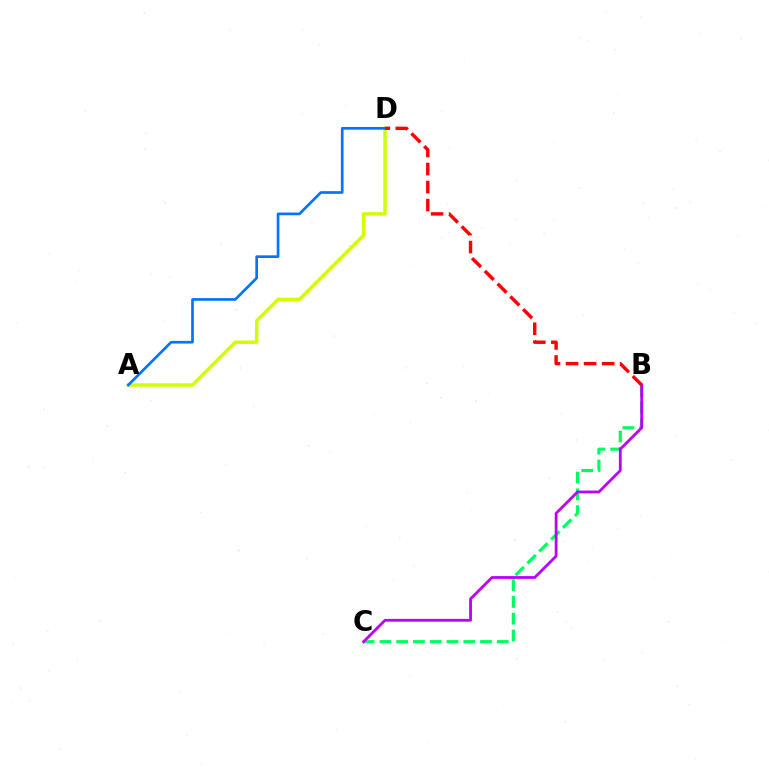{('B', 'C'): [{'color': '#00ff5c', 'line_style': 'dashed', 'thickness': 2.28}, {'color': '#b900ff', 'line_style': 'solid', 'thickness': 2.01}], ('A', 'D'): [{'color': '#d1ff00', 'line_style': 'solid', 'thickness': 2.5}, {'color': '#0074ff', 'line_style': 'solid', 'thickness': 1.93}], ('B', 'D'): [{'color': '#ff0000', 'line_style': 'dashed', 'thickness': 2.45}]}